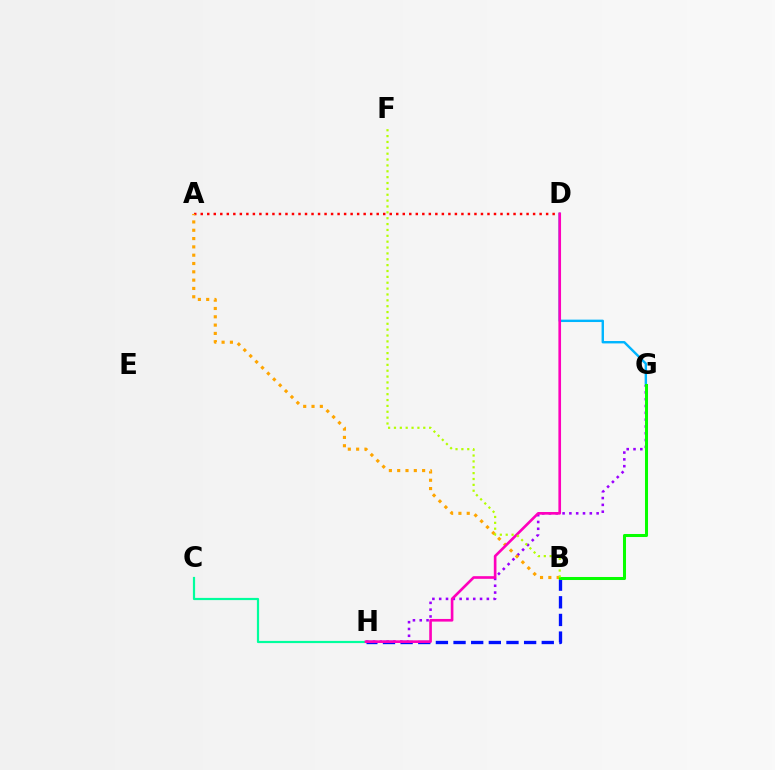{('D', 'G'): [{'color': '#00b5ff', 'line_style': 'solid', 'thickness': 1.73}], ('C', 'H'): [{'color': '#00ff9d', 'line_style': 'solid', 'thickness': 1.59}], ('B', 'H'): [{'color': '#0010ff', 'line_style': 'dashed', 'thickness': 2.4}], ('G', 'H'): [{'color': '#9b00ff', 'line_style': 'dotted', 'thickness': 1.85}], ('A', 'D'): [{'color': '#ff0000', 'line_style': 'dotted', 'thickness': 1.77}], ('A', 'B'): [{'color': '#ffa500', 'line_style': 'dotted', 'thickness': 2.26}], ('D', 'H'): [{'color': '#ff00bd', 'line_style': 'solid', 'thickness': 1.91}], ('B', 'G'): [{'color': '#08ff00', 'line_style': 'solid', 'thickness': 2.19}], ('B', 'F'): [{'color': '#b3ff00', 'line_style': 'dotted', 'thickness': 1.59}]}